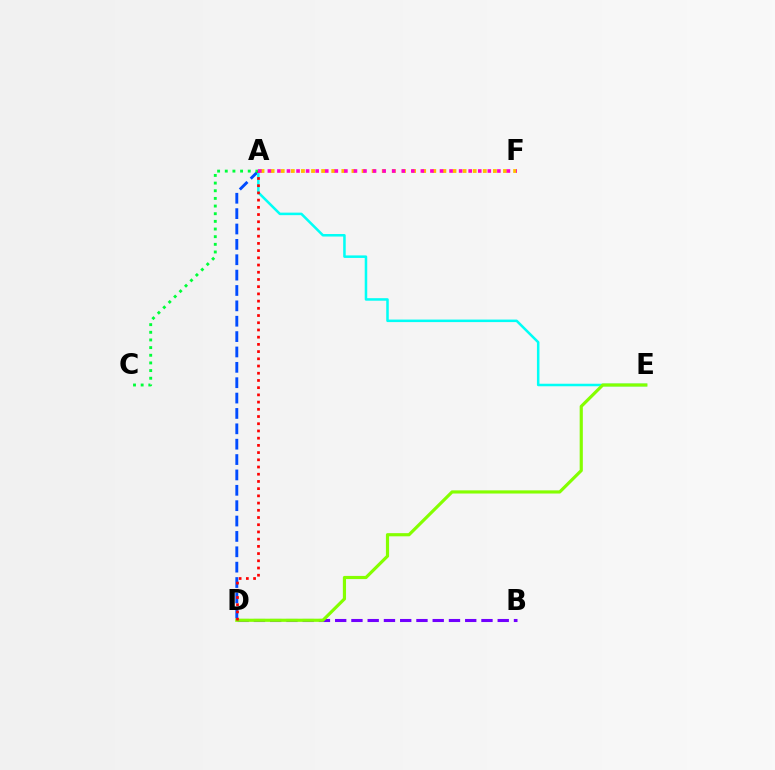{('A', 'D'): [{'color': '#004bff', 'line_style': 'dashed', 'thickness': 2.09}, {'color': '#ff0000', 'line_style': 'dotted', 'thickness': 1.96}], ('A', 'E'): [{'color': '#00fff6', 'line_style': 'solid', 'thickness': 1.82}], ('B', 'D'): [{'color': '#7200ff', 'line_style': 'dashed', 'thickness': 2.21}], ('D', 'E'): [{'color': '#84ff00', 'line_style': 'solid', 'thickness': 2.28}], ('A', 'F'): [{'color': '#ffbd00', 'line_style': 'dotted', 'thickness': 2.74}, {'color': '#ff00cf', 'line_style': 'dotted', 'thickness': 2.6}], ('A', 'C'): [{'color': '#00ff39', 'line_style': 'dotted', 'thickness': 2.08}]}